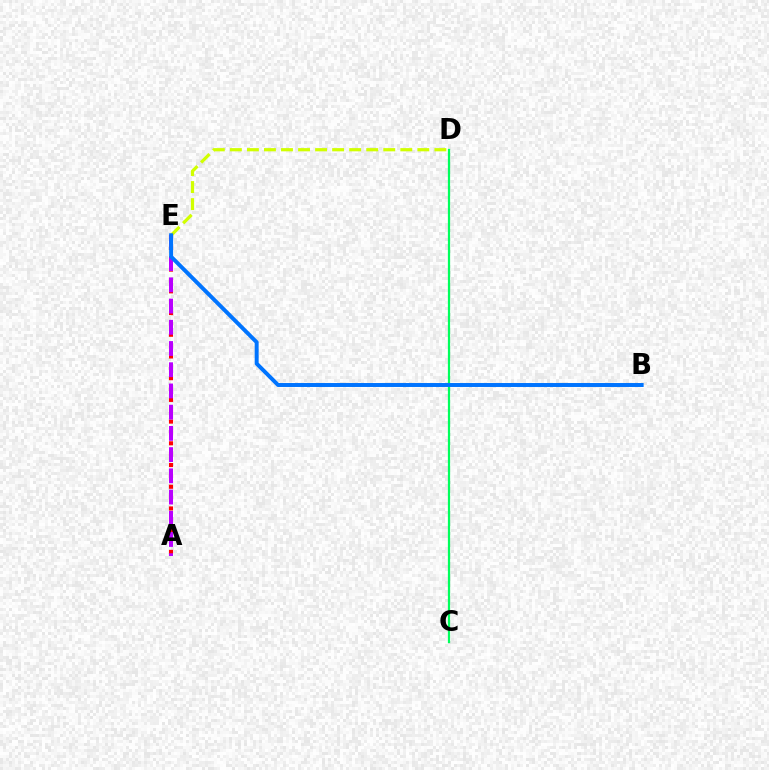{('A', 'E'): [{'color': '#ff0000', 'line_style': 'dotted', 'thickness': 2.95}, {'color': '#b900ff', 'line_style': 'dashed', 'thickness': 2.88}], ('C', 'D'): [{'color': '#00ff5c', 'line_style': 'solid', 'thickness': 1.61}], ('D', 'E'): [{'color': '#d1ff00', 'line_style': 'dashed', 'thickness': 2.32}], ('B', 'E'): [{'color': '#0074ff', 'line_style': 'solid', 'thickness': 2.84}]}